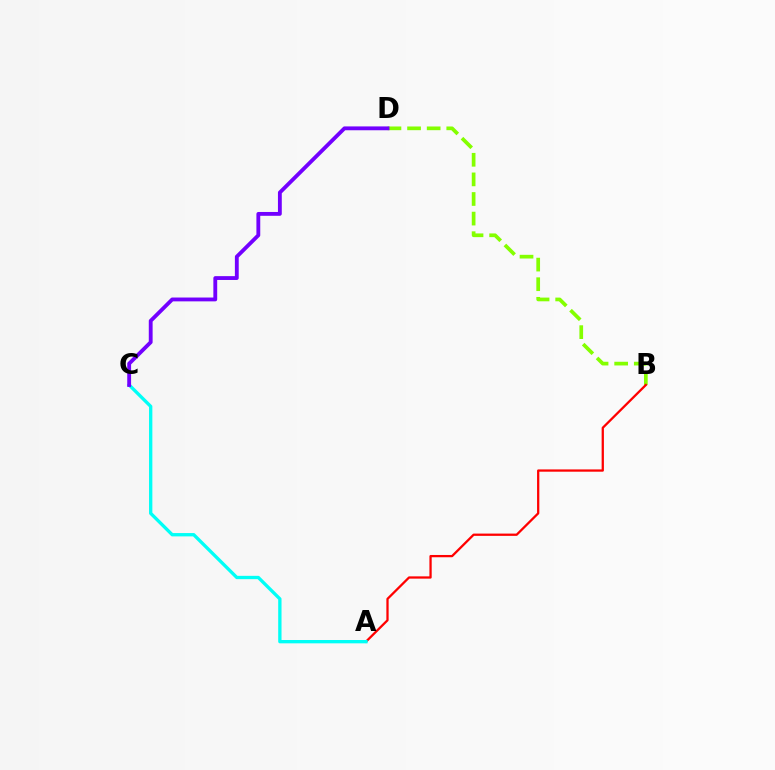{('B', 'D'): [{'color': '#84ff00', 'line_style': 'dashed', 'thickness': 2.66}], ('A', 'B'): [{'color': '#ff0000', 'line_style': 'solid', 'thickness': 1.64}], ('A', 'C'): [{'color': '#00fff6', 'line_style': 'solid', 'thickness': 2.39}], ('C', 'D'): [{'color': '#7200ff', 'line_style': 'solid', 'thickness': 2.76}]}